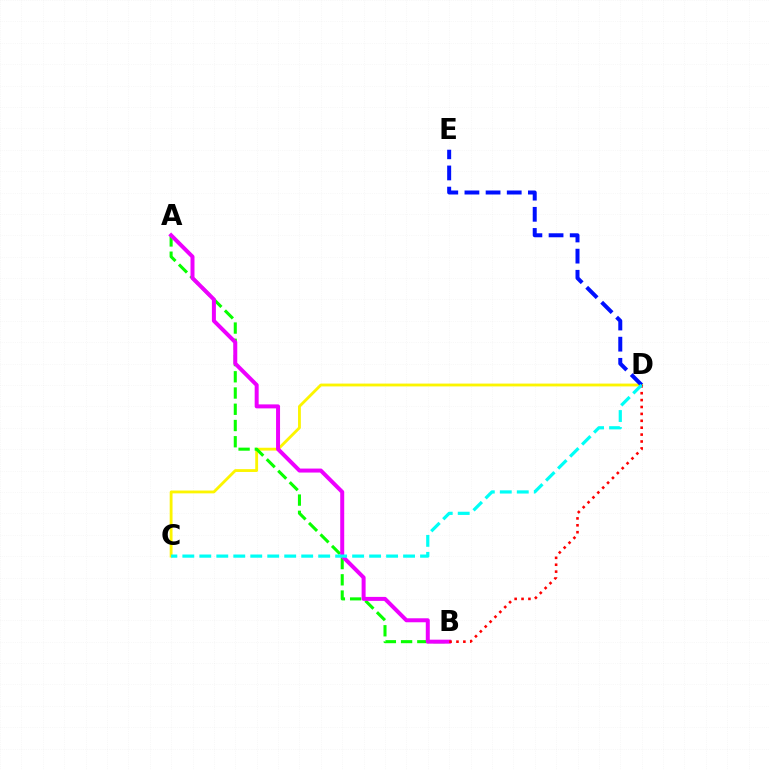{('C', 'D'): [{'color': '#fcf500', 'line_style': 'solid', 'thickness': 2.04}, {'color': '#00fff6', 'line_style': 'dashed', 'thickness': 2.31}], ('A', 'B'): [{'color': '#08ff00', 'line_style': 'dashed', 'thickness': 2.21}, {'color': '#ee00ff', 'line_style': 'solid', 'thickness': 2.87}], ('D', 'E'): [{'color': '#0010ff', 'line_style': 'dashed', 'thickness': 2.87}], ('B', 'D'): [{'color': '#ff0000', 'line_style': 'dotted', 'thickness': 1.87}]}